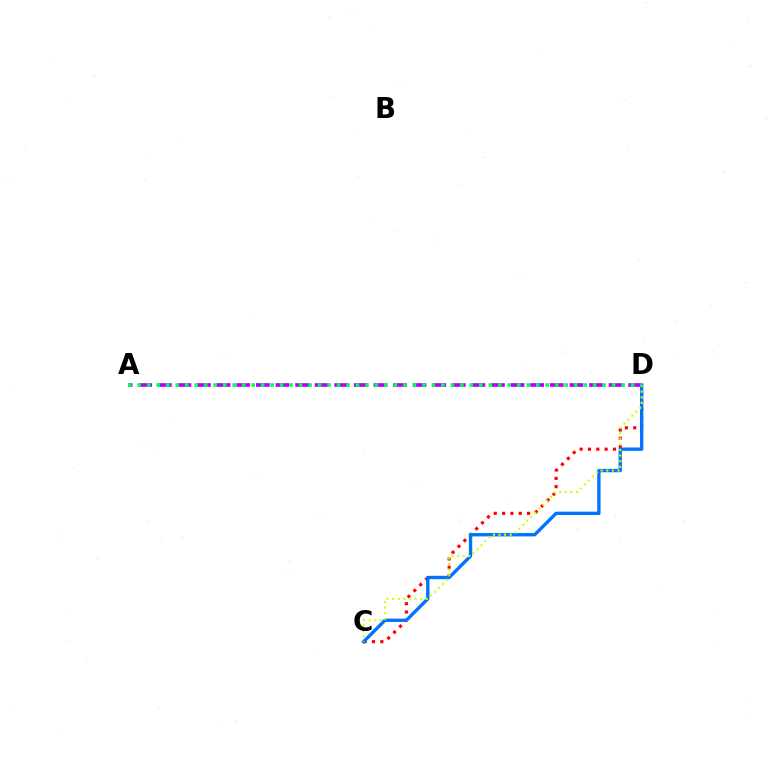{('C', 'D'): [{'color': '#ff0000', 'line_style': 'dotted', 'thickness': 2.26}, {'color': '#0074ff', 'line_style': 'solid', 'thickness': 2.42}, {'color': '#d1ff00', 'line_style': 'dotted', 'thickness': 1.52}], ('A', 'D'): [{'color': '#b900ff', 'line_style': 'dashed', 'thickness': 2.66}, {'color': '#00ff5c', 'line_style': 'dotted', 'thickness': 2.58}]}